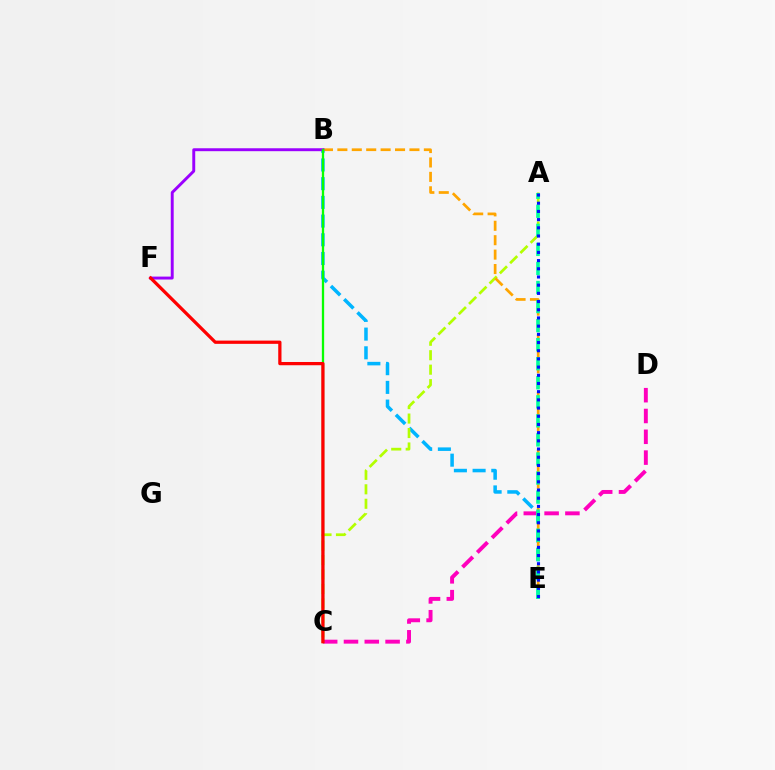{('B', 'E'): [{'color': '#00b5ff', 'line_style': 'dashed', 'thickness': 2.54}, {'color': '#ffa500', 'line_style': 'dashed', 'thickness': 1.96}], ('C', 'D'): [{'color': '#ff00bd', 'line_style': 'dashed', 'thickness': 2.83}], ('A', 'C'): [{'color': '#b3ff00', 'line_style': 'dashed', 'thickness': 1.96}], ('A', 'E'): [{'color': '#00ff9d', 'line_style': 'dashed', 'thickness': 2.59}, {'color': '#0010ff', 'line_style': 'dotted', 'thickness': 2.23}], ('B', 'F'): [{'color': '#9b00ff', 'line_style': 'solid', 'thickness': 2.1}], ('B', 'C'): [{'color': '#08ff00', 'line_style': 'solid', 'thickness': 1.66}], ('C', 'F'): [{'color': '#ff0000', 'line_style': 'solid', 'thickness': 2.34}]}